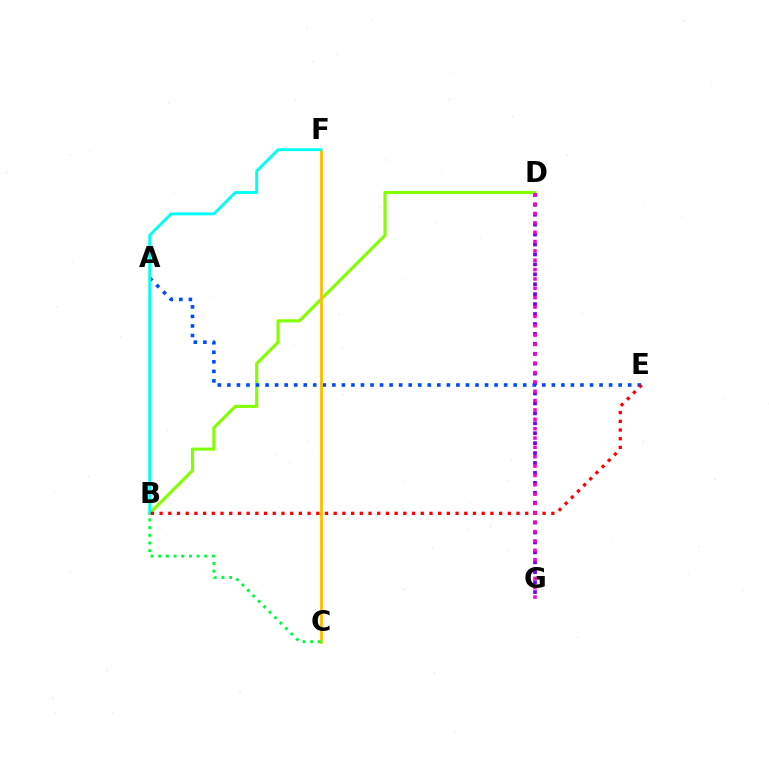{('D', 'G'): [{'color': '#7200ff', 'line_style': 'dotted', 'thickness': 2.7}, {'color': '#ff00cf', 'line_style': 'dotted', 'thickness': 2.54}], ('B', 'D'): [{'color': '#84ff00', 'line_style': 'solid', 'thickness': 2.25}], ('A', 'E'): [{'color': '#004bff', 'line_style': 'dotted', 'thickness': 2.59}], ('C', 'F'): [{'color': '#ffbd00', 'line_style': 'solid', 'thickness': 2.03}], ('B', 'F'): [{'color': '#00fff6', 'line_style': 'solid', 'thickness': 2.07}], ('B', 'C'): [{'color': '#00ff39', 'line_style': 'dotted', 'thickness': 2.09}], ('B', 'E'): [{'color': '#ff0000', 'line_style': 'dotted', 'thickness': 2.37}]}